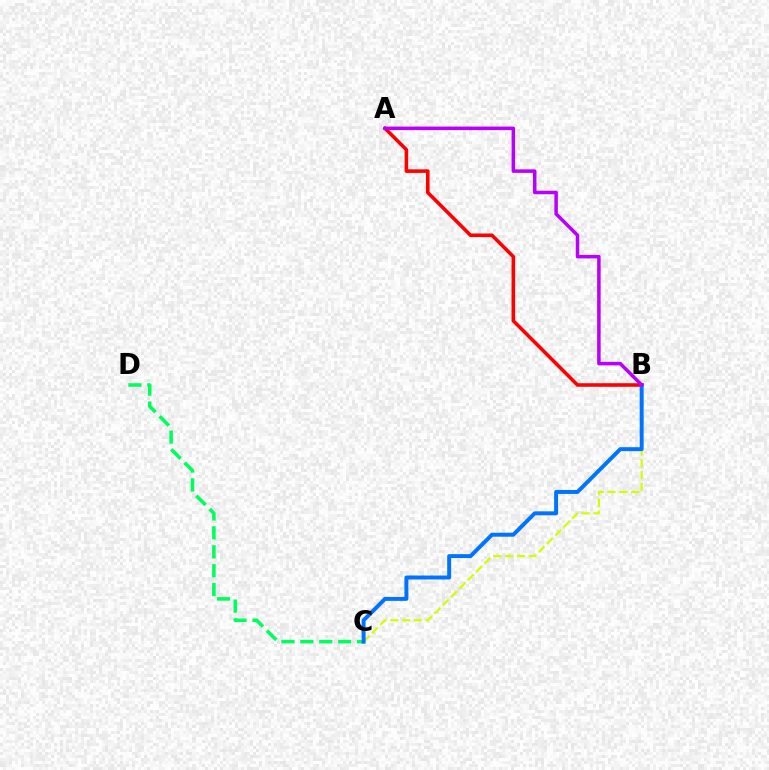{('C', 'D'): [{'color': '#00ff5c', 'line_style': 'dashed', 'thickness': 2.57}], ('B', 'C'): [{'color': '#d1ff00', 'line_style': 'dashed', 'thickness': 1.6}, {'color': '#0074ff', 'line_style': 'solid', 'thickness': 2.85}], ('A', 'B'): [{'color': '#ff0000', 'line_style': 'solid', 'thickness': 2.58}, {'color': '#b900ff', 'line_style': 'solid', 'thickness': 2.53}]}